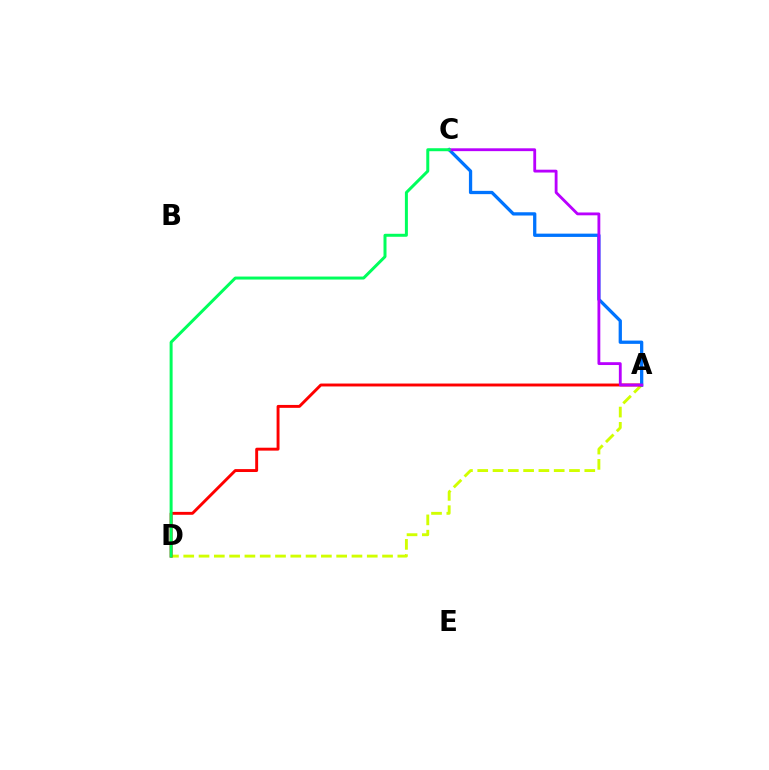{('A', 'D'): [{'color': '#d1ff00', 'line_style': 'dashed', 'thickness': 2.08}, {'color': '#ff0000', 'line_style': 'solid', 'thickness': 2.1}], ('A', 'C'): [{'color': '#0074ff', 'line_style': 'solid', 'thickness': 2.36}, {'color': '#b900ff', 'line_style': 'solid', 'thickness': 2.04}], ('C', 'D'): [{'color': '#00ff5c', 'line_style': 'solid', 'thickness': 2.15}]}